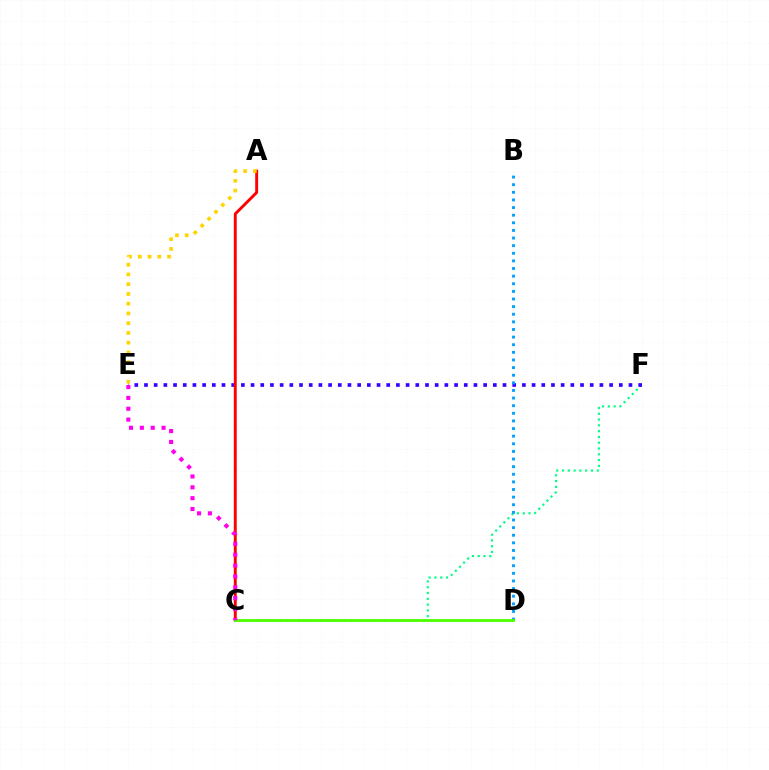{('C', 'F'): [{'color': '#00ff86', 'line_style': 'dotted', 'thickness': 1.57}], ('E', 'F'): [{'color': '#3700ff', 'line_style': 'dotted', 'thickness': 2.63}], ('A', 'C'): [{'color': '#ff0000', 'line_style': 'solid', 'thickness': 2.1}], ('B', 'D'): [{'color': '#009eff', 'line_style': 'dotted', 'thickness': 2.07}], ('C', 'D'): [{'color': '#4fff00', 'line_style': 'solid', 'thickness': 2.05}], ('A', 'E'): [{'color': '#ffd500', 'line_style': 'dotted', 'thickness': 2.65}], ('C', 'E'): [{'color': '#ff00ed', 'line_style': 'dotted', 'thickness': 2.95}]}